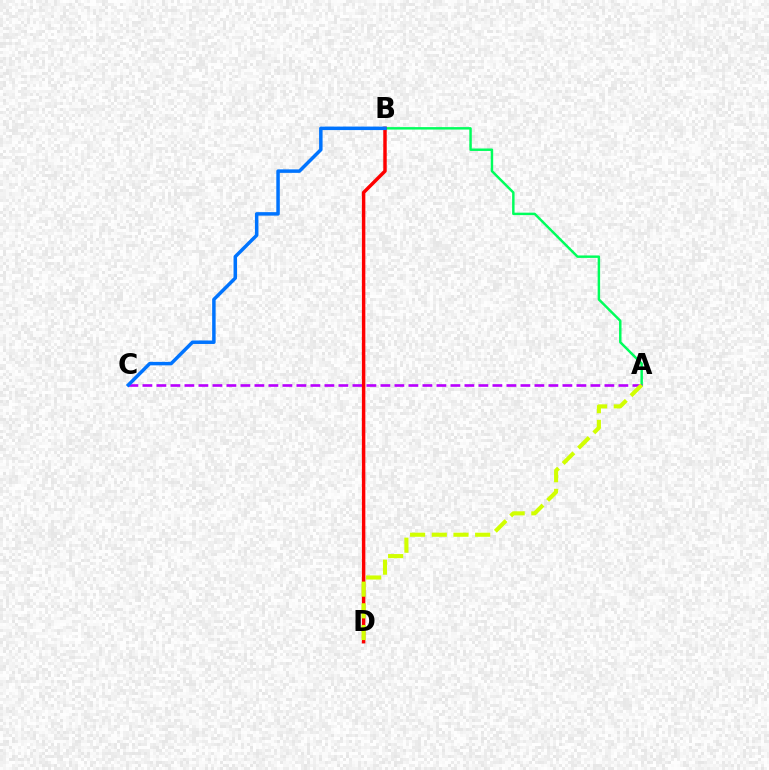{('A', 'B'): [{'color': '#00ff5c', 'line_style': 'solid', 'thickness': 1.77}], ('A', 'C'): [{'color': '#b900ff', 'line_style': 'dashed', 'thickness': 1.9}], ('B', 'D'): [{'color': '#ff0000', 'line_style': 'solid', 'thickness': 2.48}], ('B', 'C'): [{'color': '#0074ff', 'line_style': 'solid', 'thickness': 2.51}], ('A', 'D'): [{'color': '#d1ff00', 'line_style': 'dashed', 'thickness': 2.95}]}